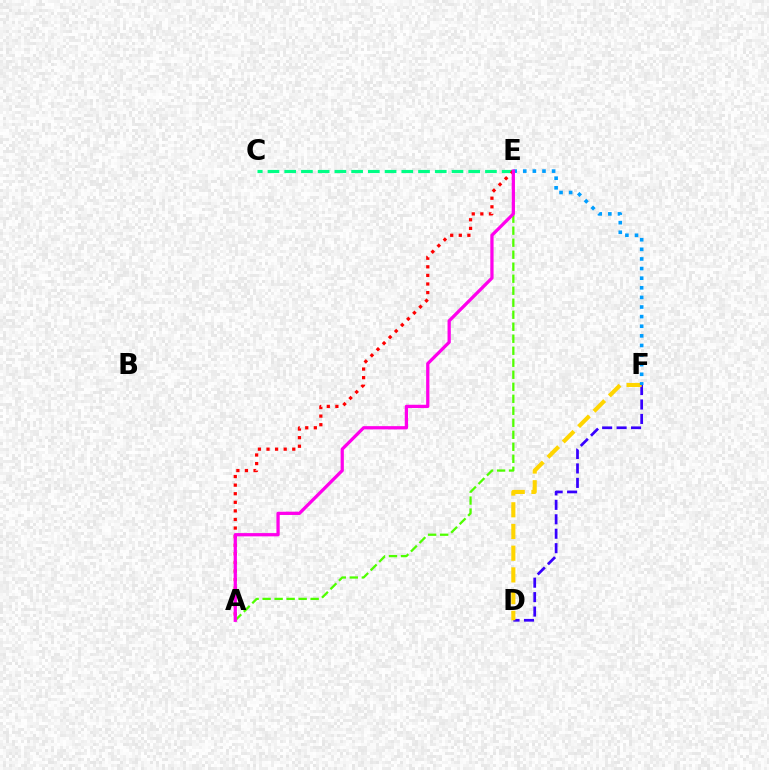{('C', 'E'): [{'color': '#00ff86', 'line_style': 'dashed', 'thickness': 2.27}], ('A', 'E'): [{'color': '#4fff00', 'line_style': 'dashed', 'thickness': 1.63}, {'color': '#ff0000', 'line_style': 'dotted', 'thickness': 2.33}, {'color': '#ff00ed', 'line_style': 'solid', 'thickness': 2.35}], ('D', 'F'): [{'color': '#3700ff', 'line_style': 'dashed', 'thickness': 1.96}, {'color': '#ffd500', 'line_style': 'dashed', 'thickness': 2.95}], ('E', 'F'): [{'color': '#009eff', 'line_style': 'dotted', 'thickness': 2.61}]}